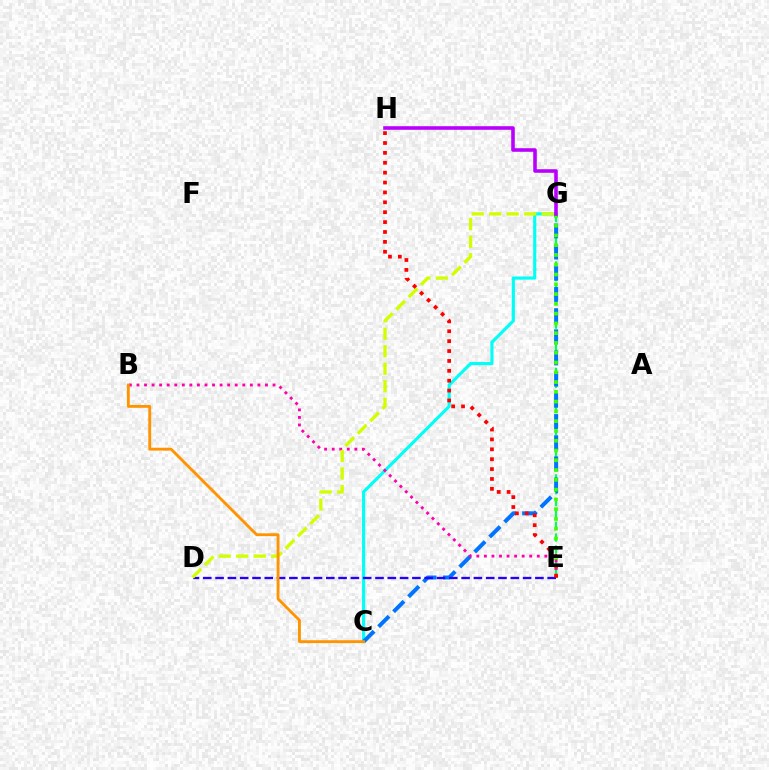{('E', 'G'): [{'color': '#00ff5c', 'line_style': 'dashed', 'thickness': 1.61}, {'color': '#3dff00', 'line_style': 'dotted', 'thickness': 2.66}], ('C', 'G'): [{'color': '#00fff6', 'line_style': 'solid', 'thickness': 2.26}, {'color': '#0074ff', 'line_style': 'dashed', 'thickness': 2.88}], ('B', 'E'): [{'color': '#ff00ac', 'line_style': 'dotted', 'thickness': 2.05}], ('D', 'E'): [{'color': '#2500ff', 'line_style': 'dashed', 'thickness': 1.67}], ('D', 'G'): [{'color': '#d1ff00', 'line_style': 'dashed', 'thickness': 2.38}], ('B', 'C'): [{'color': '#ff9400', 'line_style': 'solid', 'thickness': 2.05}], ('G', 'H'): [{'color': '#b900ff', 'line_style': 'solid', 'thickness': 2.58}], ('E', 'H'): [{'color': '#ff0000', 'line_style': 'dotted', 'thickness': 2.69}]}